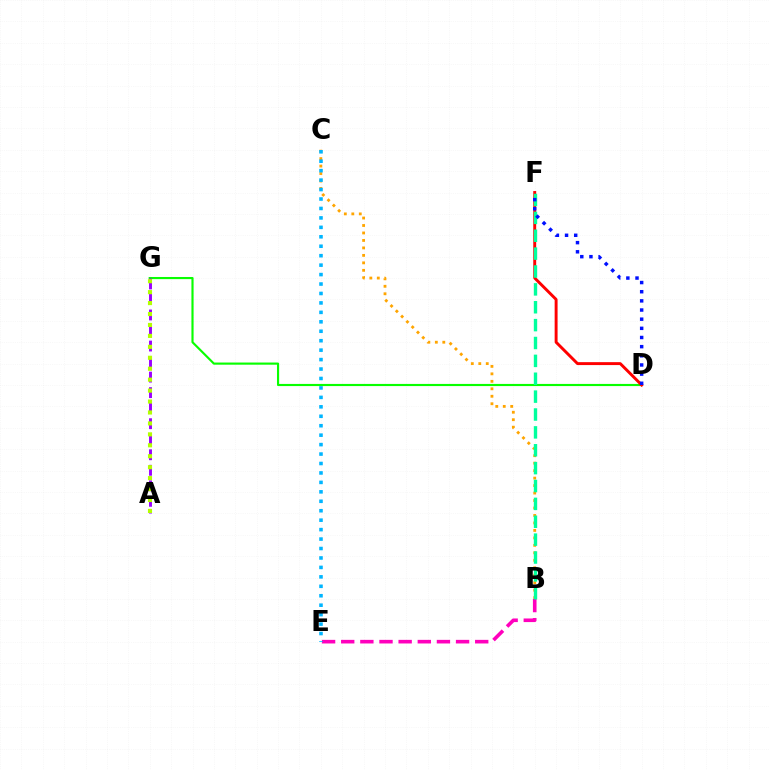{('B', 'C'): [{'color': '#ffa500', 'line_style': 'dotted', 'thickness': 2.03}], ('D', 'G'): [{'color': '#08ff00', 'line_style': 'solid', 'thickness': 1.55}], ('A', 'G'): [{'color': '#9b00ff', 'line_style': 'dashed', 'thickness': 2.11}, {'color': '#b3ff00', 'line_style': 'dotted', 'thickness': 2.97}], ('D', 'F'): [{'color': '#ff0000', 'line_style': 'solid', 'thickness': 2.11}, {'color': '#0010ff', 'line_style': 'dotted', 'thickness': 2.49}], ('B', 'E'): [{'color': '#ff00bd', 'line_style': 'dashed', 'thickness': 2.6}], ('C', 'E'): [{'color': '#00b5ff', 'line_style': 'dotted', 'thickness': 2.57}], ('B', 'F'): [{'color': '#00ff9d', 'line_style': 'dashed', 'thickness': 2.43}]}